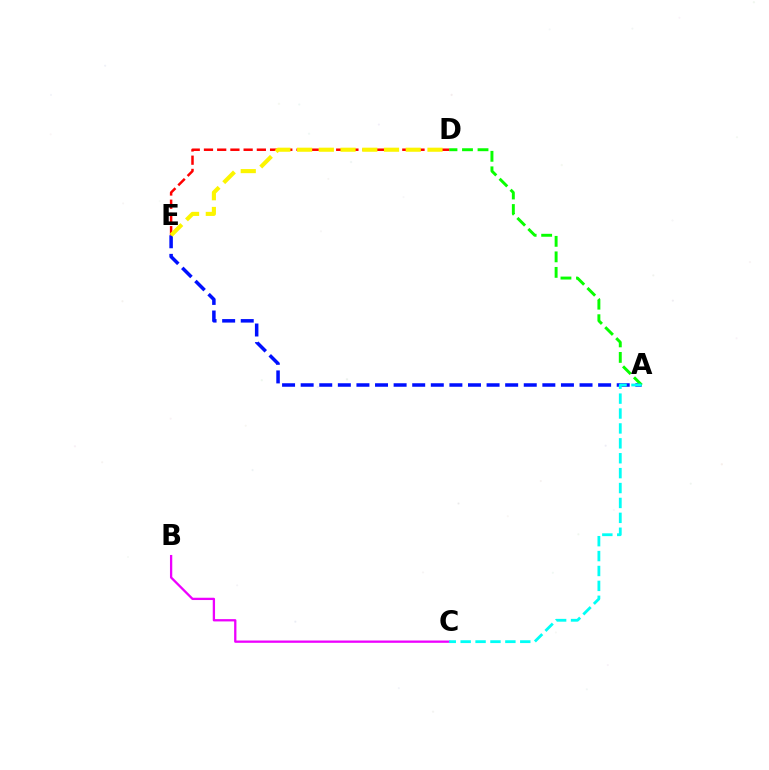{('A', 'E'): [{'color': '#0010ff', 'line_style': 'dashed', 'thickness': 2.53}], ('A', 'D'): [{'color': '#08ff00', 'line_style': 'dashed', 'thickness': 2.11}], ('B', 'C'): [{'color': '#ee00ff', 'line_style': 'solid', 'thickness': 1.65}], ('D', 'E'): [{'color': '#ff0000', 'line_style': 'dashed', 'thickness': 1.8}, {'color': '#fcf500', 'line_style': 'dashed', 'thickness': 2.95}], ('A', 'C'): [{'color': '#00fff6', 'line_style': 'dashed', 'thickness': 2.02}]}